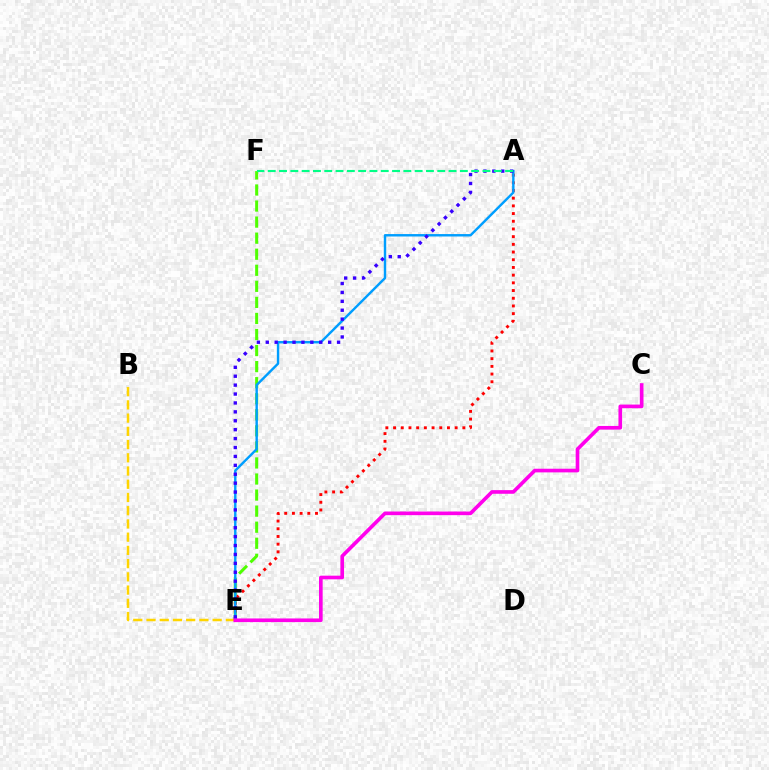{('E', 'F'): [{'color': '#4fff00', 'line_style': 'dashed', 'thickness': 2.18}], ('B', 'E'): [{'color': '#ffd500', 'line_style': 'dashed', 'thickness': 1.8}], ('A', 'E'): [{'color': '#ff0000', 'line_style': 'dotted', 'thickness': 2.09}, {'color': '#009eff', 'line_style': 'solid', 'thickness': 1.74}, {'color': '#3700ff', 'line_style': 'dotted', 'thickness': 2.42}], ('C', 'E'): [{'color': '#ff00ed', 'line_style': 'solid', 'thickness': 2.63}], ('A', 'F'): [{'color': '#00ff86', 'line_style': 'dashed', 'thickness': 1.54}]}